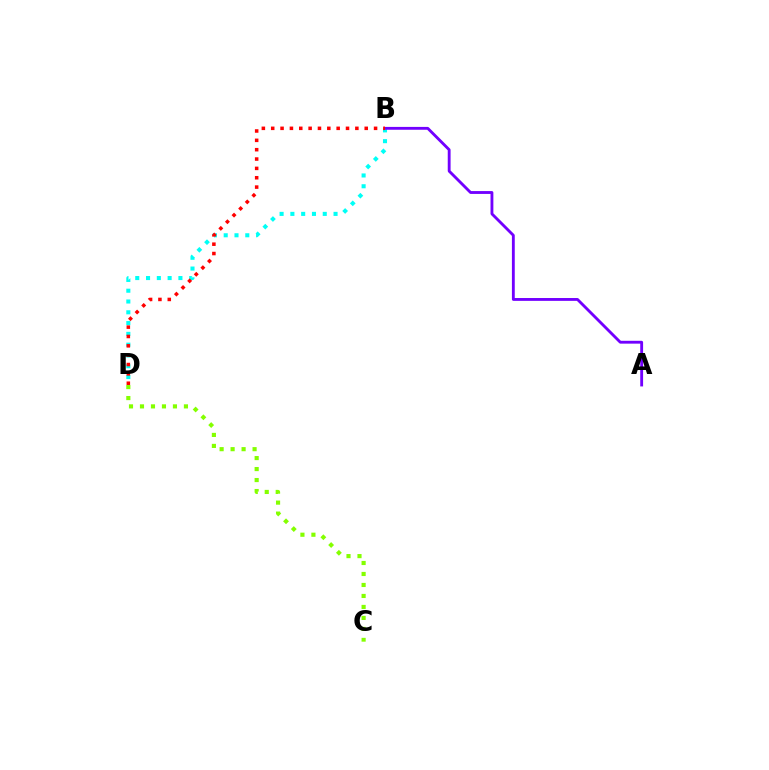{('B', 'D'): [{'color': '#00fff6', 'line_style': 'dotted', 'thickness': 2.93}, {'color': '#ff0000', 'line_style': 'dotted', 'thickness': 2.54}], ('A', 'B'): [{'color': '#7200ff', 'line_style': 'solid', 'thickness': 2.05}], ('C', 'D'): [{'color': '#84ff00', 'line_style': 'dotted', 'thickness': 2.99}]}